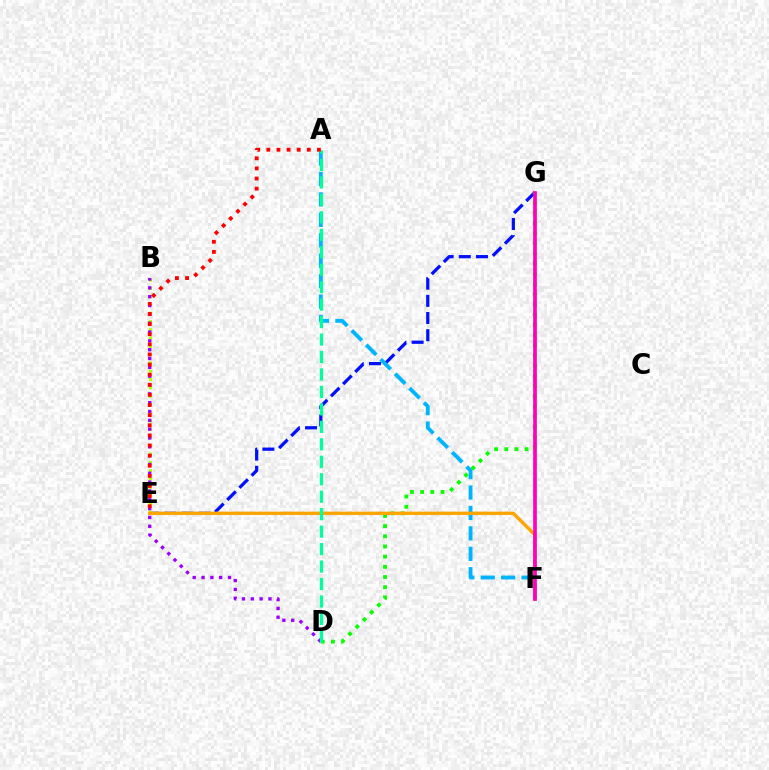{('E', 'G'): [{'color': '#0010ff', 'line_style': 'dashed', 'thickness': 2.33}], ('B', 'E'): [{'color': '#b3ff00', 'line_style': 'dotted', 'thickness': 2.25}], ('D', 'G'): [{'color': '#08ff00', 'line_style': 'dotted', 'thickness': 2.77}], ('A', 'F'): [{'color': '#00b5ff', 'line_style': 'dashed', 'thickness': 2.77}], ('E', 'F'): [{'color': '#ffa500', 'line_style': 'solid', 'thickness': 2.45}], ('B', 'D'): [{'color': '#9b00ff', 'line_style': 'dotted', 'thickness': 2.4}], ('F', 'G'): [{'color': '#ff00bd', 'line_style': 'solid', 'thickness': 2.65}], ('A', 'D'): [{'color': '#00ff9d', 'line_style': 'dashed', 'thickness': 2.37}], ('A', 'E'): [{'color': '#ff0000', 'line_style': 'dotted', 'thickness': 2.75}]}